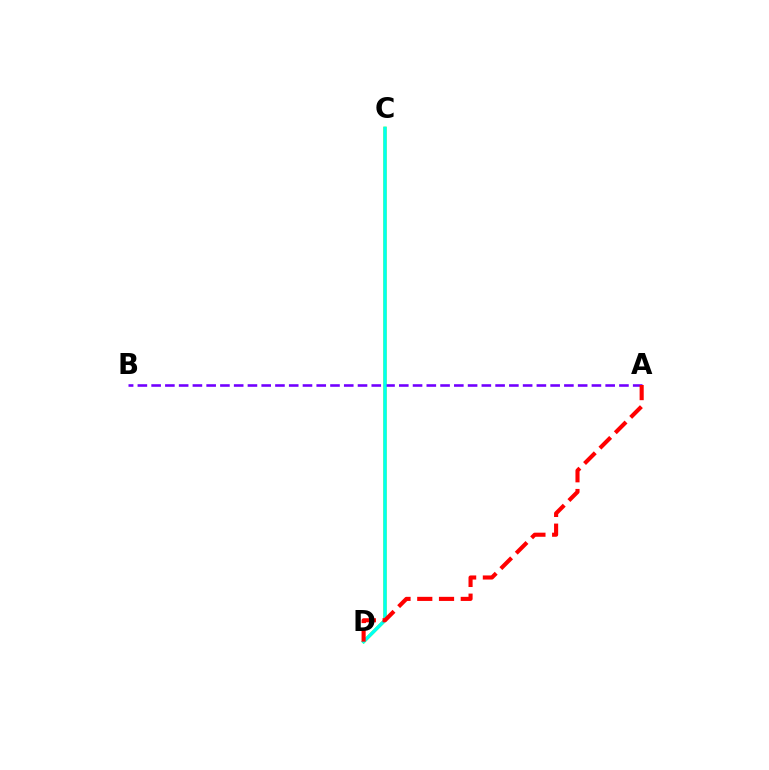{('C', 'D'): [{'color': '#84ff00', 'line_style': 'solid', 'thickness': 2.38}, {'color': '#00fff6', 'line_style': 'solid', 'thickness': 2.35}], ('A', 'B'): [{'color': '#7200ff', 'line_style': 'dashed', 'thickness': 1.87}], ('A', 'D'): [{'color': '#ff0000', 'line_style': 'dashed', 'thickness': 2.95}]}